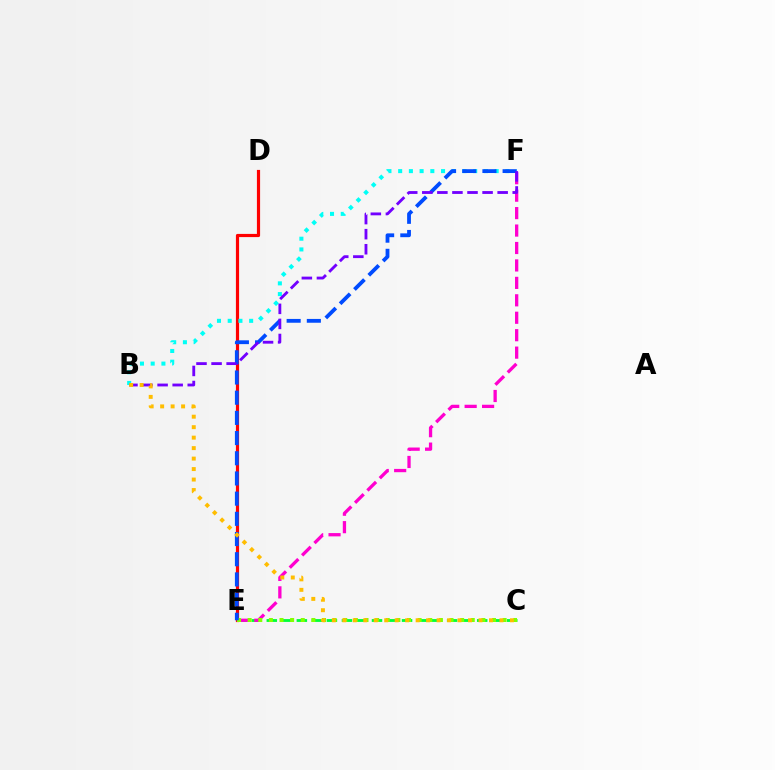{('C', 'E'): [{'color': '#00ff39', 'line_style': 'dashed', 'thickness': 2.04}, {'color': '#84ff00', 'line_style': 'dotted', 'thickness': 2.89}], ('D', 'E'): [{'color': '#ff0000', 'line_style': 'solid', 'thickness': 2.3}], ('E', 'F'): [{'color': '#ff00cf', 'line_style': 'dashed', 'thickness': 2.37}, {'color': '#004bff', 'line_style': 'dashed', 'thickness': 2.74}], ('B', 'F'): [{'color': '#00fff6', 'line_style': 'dotted', 'thickness': 2.91}, {'color': '#7200ff', 'line_style': 'dashed', 'thickness': 2.05}], ('B', 'C'): [{'color': '#ffbd00', 'line_style': 'dotted', 'thickness': 2.85}]}